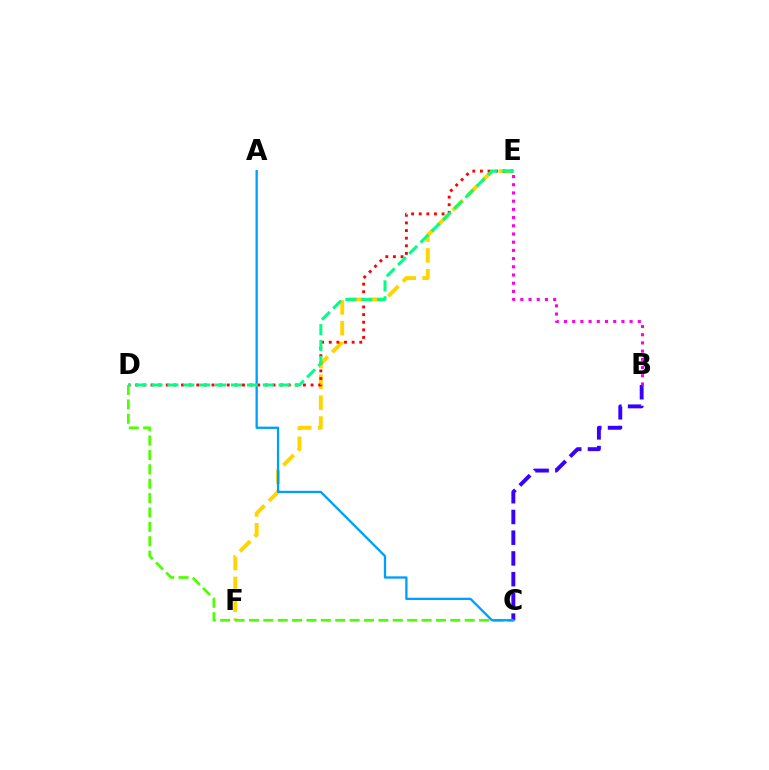{('E', 'F'): [{'color': '#ffd500', 'line_style': 'dashed', 'thickness': 2.83}], ('B', 'C'): [{'color': '#3700ff', 'line_style': 'dashed', 'thickness': 2.82}], ('D', 'E'): [{'color': '#ff0000', 'line_style': 'dotted', 'thickness': 2.07}, {'color': '#00ff86', 'line_style': 'dashed', 'thickness': 2.16}], ('C', 'D'): [{'color': '#4fff00', 'line_style': 'dashed', 'thickness': 1.95}], ('A', 'C'): [{'color': '#009eff', 'line_style': 'solid', 'thickness': 1.66}], ('B', 'E'): [{'color': '#ff00ed', 'line_style': 'dotted', 'thickness': 2.23}]}